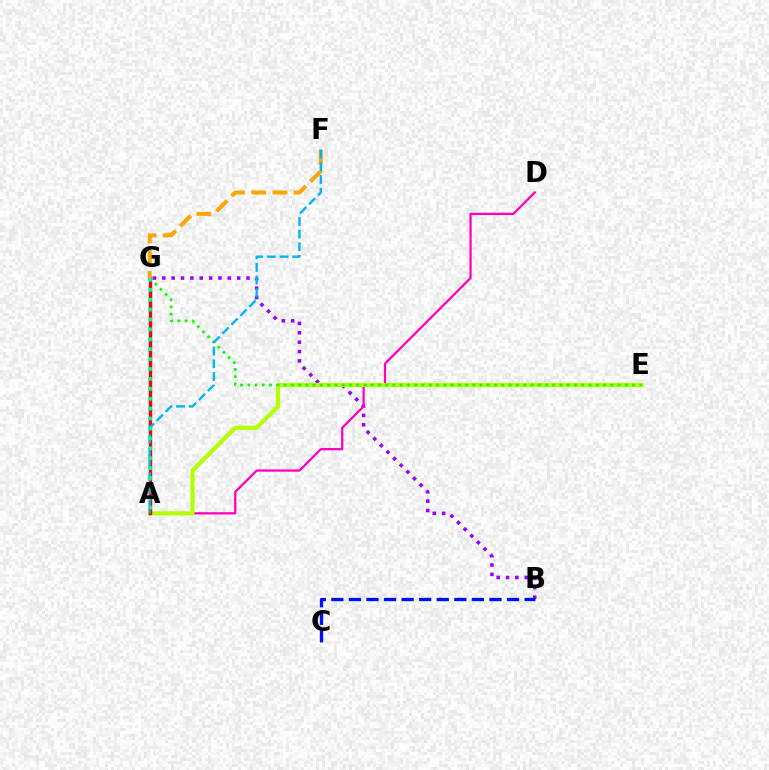{('B', 'G'): [{'color': '#9b00ff', 'line_style': 'dotted', 'thickness': 2.54}], ('A', 'D'): [{'color': '#ff00bd', 'line_style': 'solid', 'thickness': 1.63}], ('A', 'E'): [{'color': '#b3ff00', 'line_style': 'solid', 'thickness': 2.96}], ('E', 'G'): [{'color': '#08ff00', 'line_style': 'dotted', 'thickness': 1.97}], ('A', 'G'): [{'color': '#ff0000', 'line_style': 'solid', 'thickness': 2.44}, {'color': '#00ff9d', 'line_style': 'dotted', 'thickness': 2.69}], ('F', 'G'): [{'color': '#ffa500', 'line_style': 'dashed', 'thickness': 2.88}], ('A', 'F'): [{'color': '#00b5ff', 'line_style': 'dashed', 'thickness': 1.72}], ('B', 'C'): [{'color': '#0010ff', 'line_style': 'dashed', 'thickness': 2.39}]}